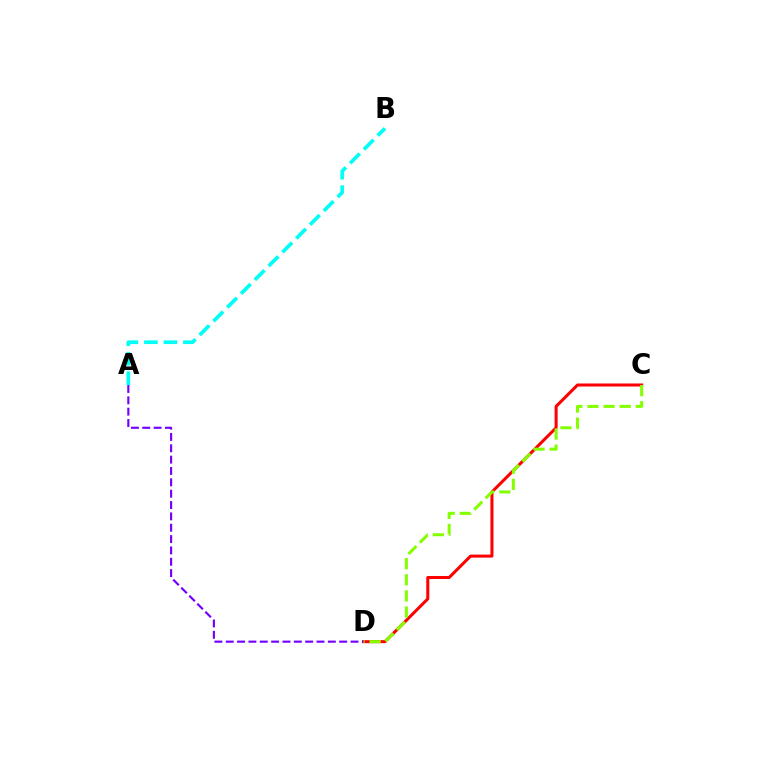{('C', 'D'): [{'color': '#ff0000', 'line_style': 'solid', 'thickness': 2.18}, {'color': '#84ff00', 'line_style': 'dashed', 'thickness': 2.19}], ('A', 'B'): [{'color': '#00fff6', 'line_style': 'dashed', 'thickness': 2.65}], ('A', 'D'): [{'color': '#7200ff', 'line_style': 'dashed', 'thickness': 1.54}]}